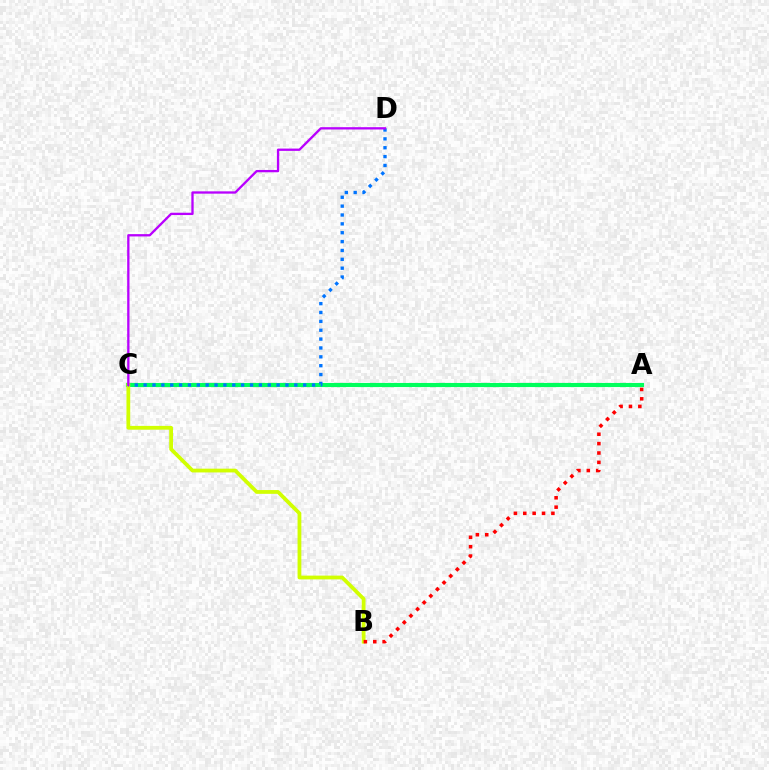{('A', 'C'): [{'color': '#00ff5c', 'line_style': 'solid', 'thickness': 2.95}], ('B', 'C'): [{'color': '#d1ff00', 'line_style': 'solid', 'thickness': 2.72}], ('A', 'B'): [{'color': '#ff0000', 'line_style': 'dotted', 'thickness': 2.55}], ('C', 'D'): [{'color': '#0074ff', 'line_style': 'dotted', 'thickness': 2.41}, {'color': '#b900ff', 'line_style': 'solid', 'thickness': 1.66}]}